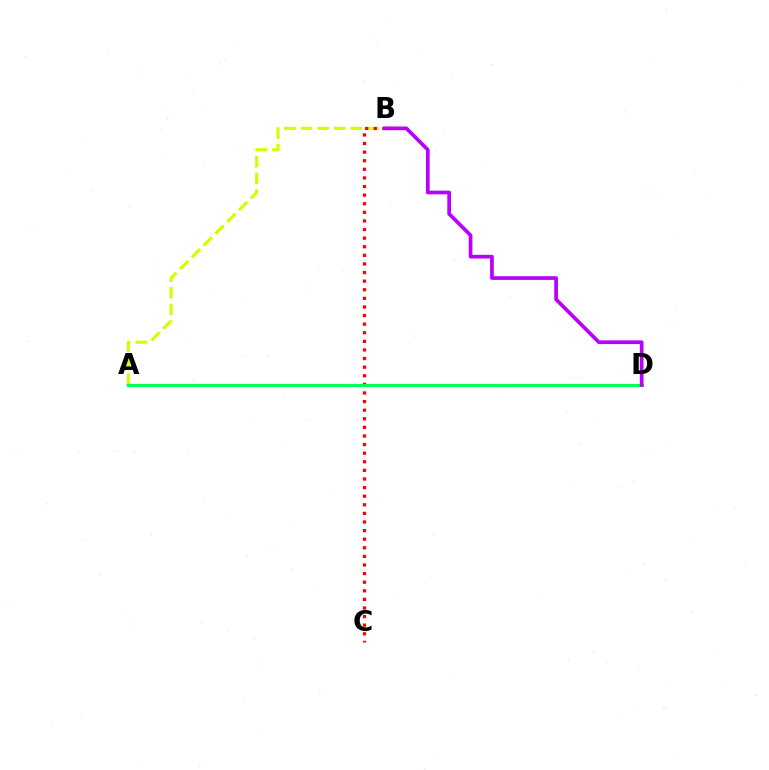{('A', 'B'): [{'color': '#d1ff00', 'line_style': 'dashed', 'thickness': 2.26}], ('B', 'C'): [{'color': '#ff0000', 'line_style': 'dotted', 'thickness': 2.34}], ('A', 'D'): [{'color': '#0074ff', 'line_style': 'dashed', 'thickness': 1.97}, {'color': '#00ff5c', 'line_style': 'solid', 'thickness': 2.25}], ('B', 'D'): [{'color': '#b900ff', 'line_style': 'solid', 'thickness': 2.67}]}